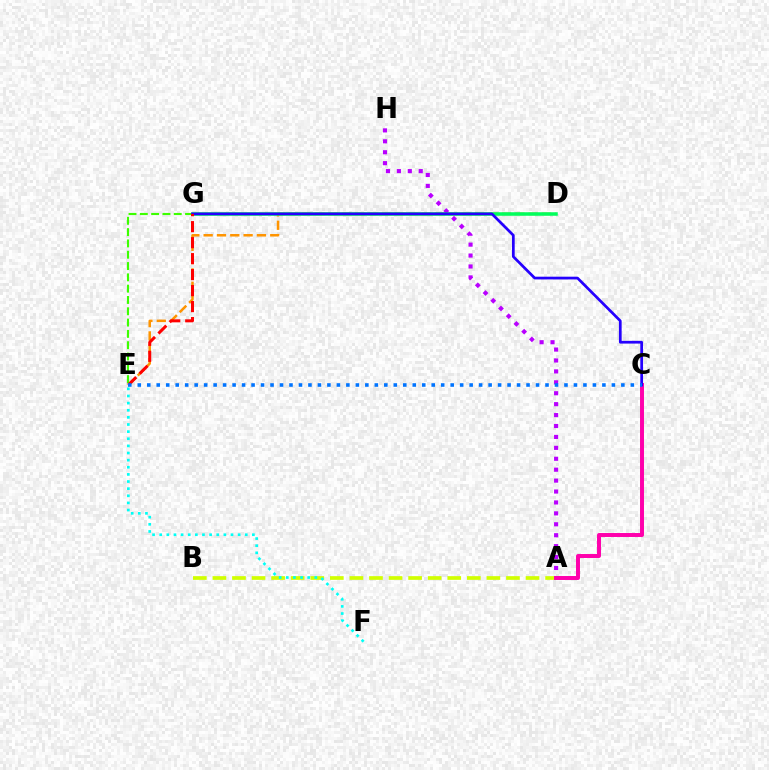{('A', 'B'): [{'color': '#d1ff00', 'line_style': 'dashed', 'thickness': 2.66}], ('A', 'H'): [{'color': '#b900ff', 'line_style': 'dotted', 'thickness': 2.97}], ('D', 'E'): [{'color': '#ff9400', 'line_style': 'dashed', 'thickness': 1.81}], ('D', 'G'): [{'color': '#00ff5c', 'line_style': 'solid', 'thickness': 2.54}], ('E', 'G'): [{'color': '#3dff00', 'line_style': 'dashed', 'thickness': 1.54}, {'color': '#ff0000', 'line_style': 'dashed', 'thickness': 2.17}], ('A', 'C'): [{'color': '#ff00ac', 'line_style': 'solid', 'thickness': 2.85}], ('C', 'G'): [{'color': '#2500ff', 'line_style': 'solid', 'thickness': 1.96}], ('E', 'F'): [{'color': '#00fff6', 'line_style': 'dotted', 'thickness': 1.94}], ('C', 'E'): [{'color': '#0074ff', 'line_style': 'dotted', 'thickness': 2.58}]}